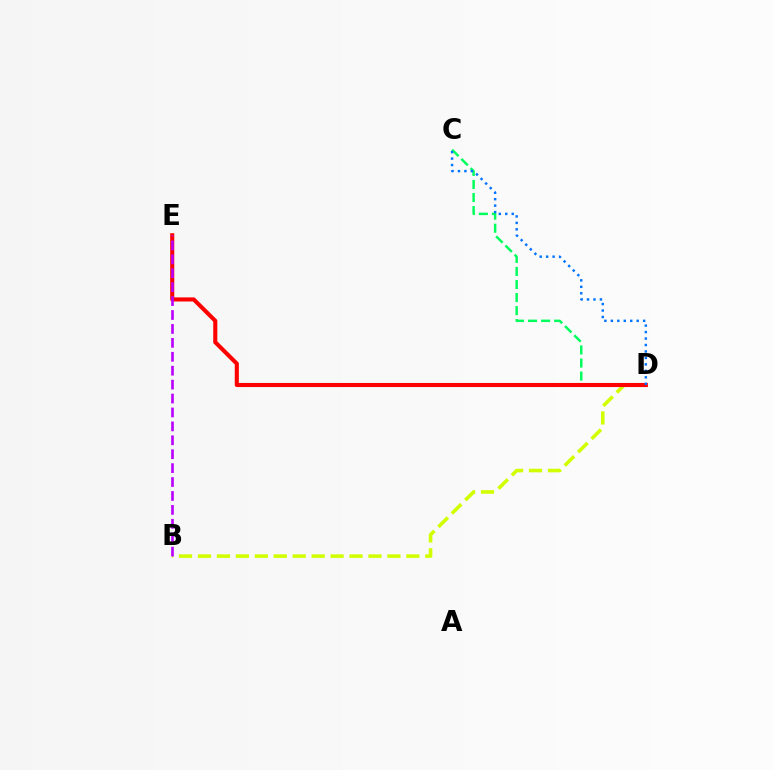{('B', 'D'): [{'color': '#d1ff00', 'line_style': 'dashed', 'thickness': 2.57}], ('C', 'D'): [{'color': '#00ff5c', 'line_style': 'dashed', 'thickness': 1.77}, {'color': '#0074ff', 'line_style': 'dotted', 'thickness': 1.76}], ('D', 'E'): [{'color': '#ff0000', 'line_style': 'solid', 'thickness': 2.95}], ('B', 'E'): [{'color': '#b900ff', 'line_style': 'dashed', 'thickness': 1.89}]}